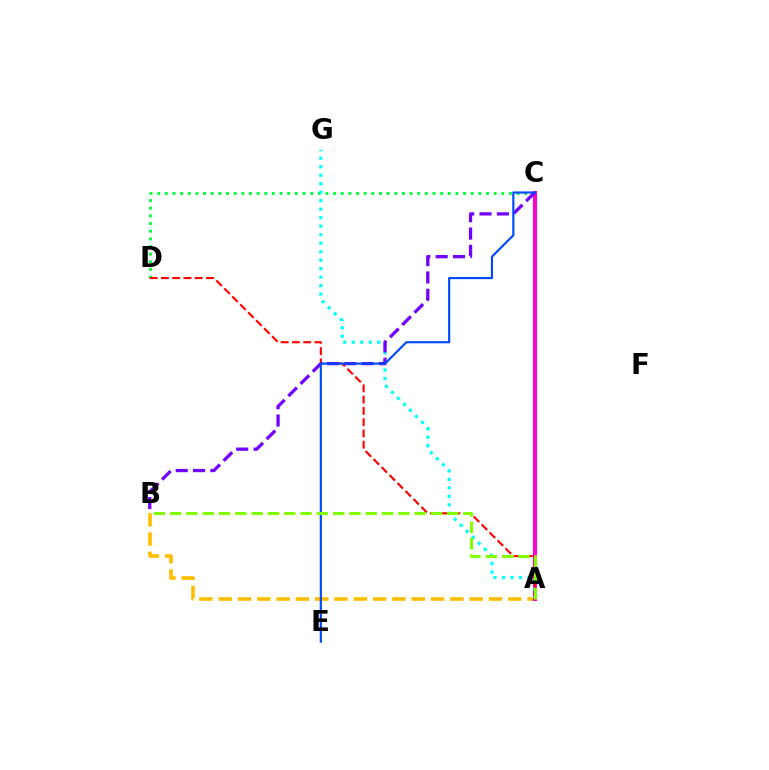{('A', 'B'): [{'color': '#ffbd00', 'line_style': 'dashed', 'thickness': 2.62}, {'color': '#84ff00', 'line_style': 'dashed', 'thickness': 2.21}], ('A', 'C'): [{'color': '#ff00cf', 'line_style': 'solid', 'thickness': 2.96}], ('C', 'D'): [{'color': '#00ff39', 'line_style': 'dotted', 'thickness': 2.08}], ('A', 'G'): [{'color': '#00fff6', 'line_style': 'dotted', 'thickness': 2.31}], ('A', 'D'): [{'color': '#ff0000', 'line_style': 'dashed', 'thickness': 1.53}], ('B', 'C'): [{'color': '#7200ff', 'line_style': 'dashed', 'thickness': 2.35}], ('C', 'E'): [{'color': '#004bff', 'line_style': 'solid', 'thickness': 1.56}]}